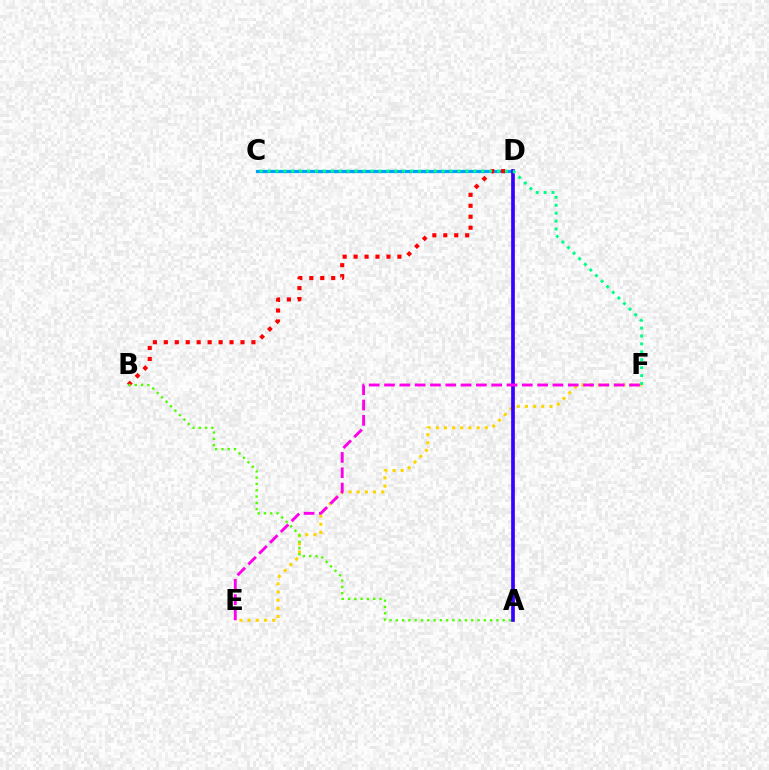{('C', 'D'): [{'color': '#009eff', 'line_style': 'solid', 'thickness': 2.31}], ('B', 'D'): [{'color': '#ff0000', 'line_style': 'dotted', 'thickness': 2.97}], ('E', 'F'): [{'color': '#ffd500', 'line_style': 'dotted', 'thickness': 2.22}, {'color': '#ff00ed', 'line_style': 'dashed', 'thickness': 2.08}], ('A', 'B'): [{'color': '#4fff00', 'line_style': 'dotted', 'thickness': 1.71}], ('A', 'D'): [{'color': '#3700ff', 'line_style': 'solid', 'thickness': 2.66}], ('C', 'F'): [{'color': '#00ff86', 'line_style': 'dotted', 'thickness': 2.15}]}